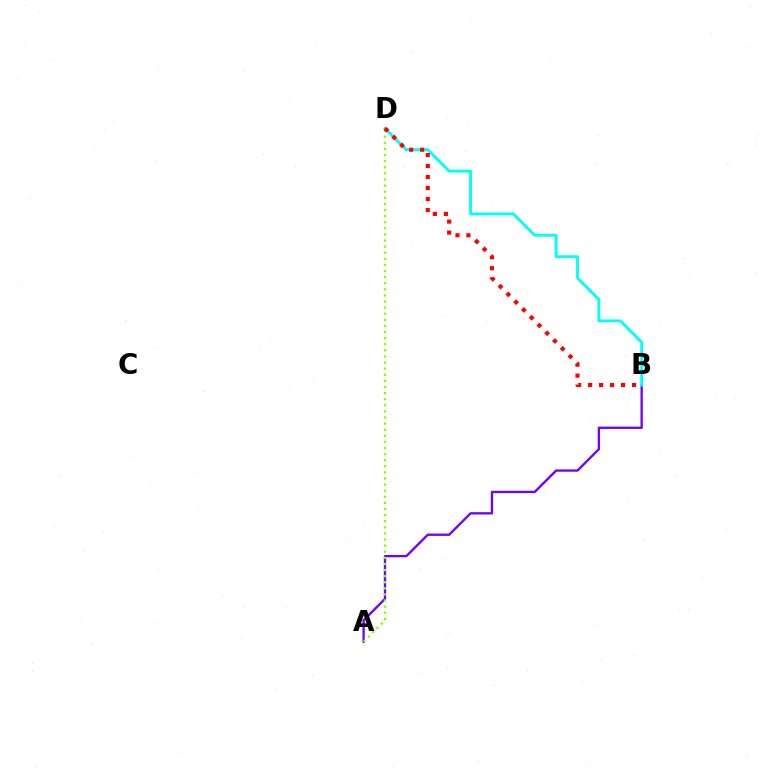{('A', 'B'): [{'color': '#7200ff', 'line_style': 'solid', 'thickness': 1.69}], ('B', 'D'): [{'color': '#00fff6', 'line_style': 'solid', 'thickness': 2.05}, {'color': '#ff0000', 'line_style': 'dotted', 'thickness': 2.98}], ('A', 'D'): [{'color': '#84ff00', 'line_style': 'dotted', 'thickness': 1.66}]}